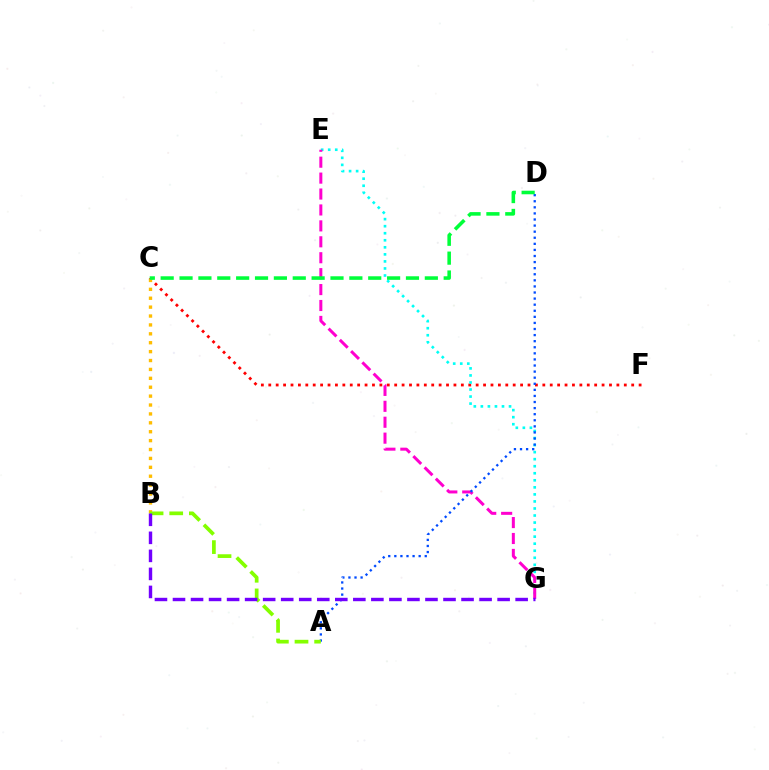{('C', 'F'): [{'color': '#ff0000', 'line_style': 'dotted', 'thickness': 2.01}], ('E', 'G'): [{'color': '#00fff6', 'line_style': 'dotted', 'thickness': 1.91}, {'color': '#ff00cf', 'line_style': 'dashed', 'thickness': 2.16}], ('A', 'D'): [{'color': '#004bff', 'line_style': 'dotted', 'thickness': 1.65}], ('B', 'C'): [{'color': '#ffbd00', 'line_style': 'dotted', 'thickness': 2.42}], ('C', 'D'): [{'color': '#00ff39', 'line_style': 'dashed', 'thickness': 2.56}], ('A', 'B'): [{'color': '#84ff00', 'line_style': 'dashed', 'thickness': 2.67}], ('B', 'G'): [{'color': '#7200ff', 'line_style': 'dashed', 'thickness': 2.45}]}